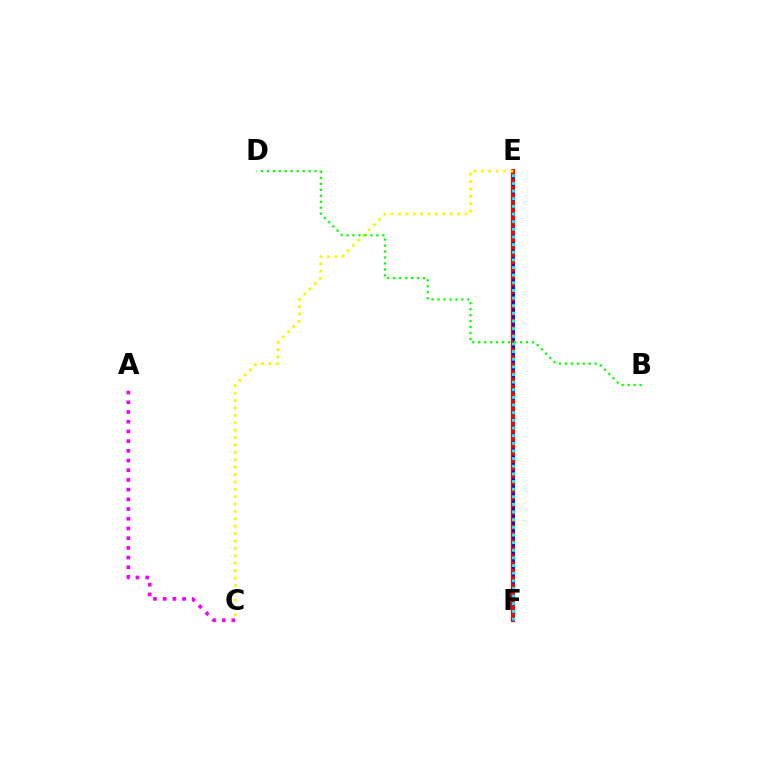{('E', 'F'): [{'color': '#ff0000', 'line_style': 'solid', 'thickness': 2.94}, {'color': '#0010ff', 'line_style': 'dotted', 'thickness': 2.0}, {'color': '#00fff6', 'line_style': 'dotted', 'thickness': 2.08}], ('A', 'C'): [{'color': '#ee00ff', 'line_style': 'dotted', 'thickness': 2.64}], ('C', 'E'): [{'color': '#fcf500', 'line_style': 'dotted', 'thickness': 2.01}], ('B', 'D'): [{'color': '#08ff00', 'line_style': 'dotted', 'thickness': 1.62}]}